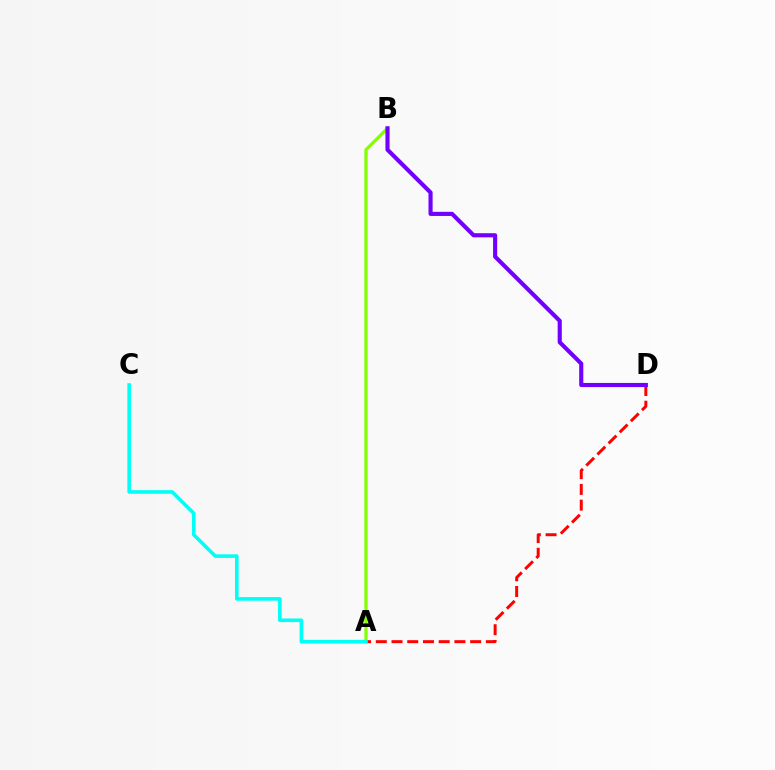{('A', 'B'): [{'color': '#84ff00', 'line_style': 'solid', 'thickness': 2.32}], ('A', 'D'): [{'color': '#ff0000', 'line_style': 'dashed', 'thickness': 2.14}], ('B', 'D'): [{'color': '#7200ff', 'line_style': 'solid', 'thickness': 2.97}], ('A', 'C'): [{'color': '#00fff6', 'line_style': 'solid', 'thickness': 2.59}]}